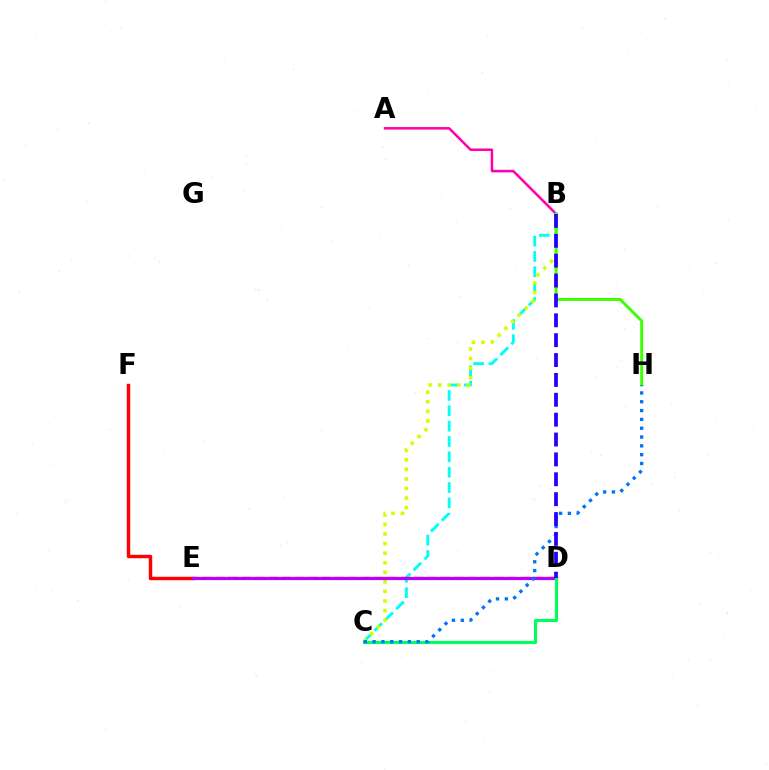{('B', 'C'): [{'color': '#00fff6', 'line_style': 'dashed', 'thickness': 2.09}, {'color': '#d1ff00', 'line_style': 'dotted', 'thickness': 2.6}], ('E', 'F'): [{'color': '#ff0000', 'line_style': 'solid', 'thickness': 2.47}], ('A', 'B'): [{'color': '#ff00ac', 'line_style': 'solid', 'thickness': 1.81}], ('D', 'E'): [{'color': '#ff9400', 'line_style': 'dashed', 'thickness': 1.8}, {'color': '#b900ff', 'line_style': 'solid', 'thickness': 2.33}], ('C', 'D'): [{'color': '#00ff5c', 'line_style': 'solid', 'thickness': 2.24}], ('B', 'H'): [{'color': '#3dff00', 'line_style': 'solid', 'thickness': 2.11}], ('C', 'H'): [{'color': '#0074ff', 'line_style': 'dotted', 'thickness': 2.4}], ('B', 'D'): [{'color': '#2500ff', 'line_style': 'dashed', 'thickness': 2.7}]}